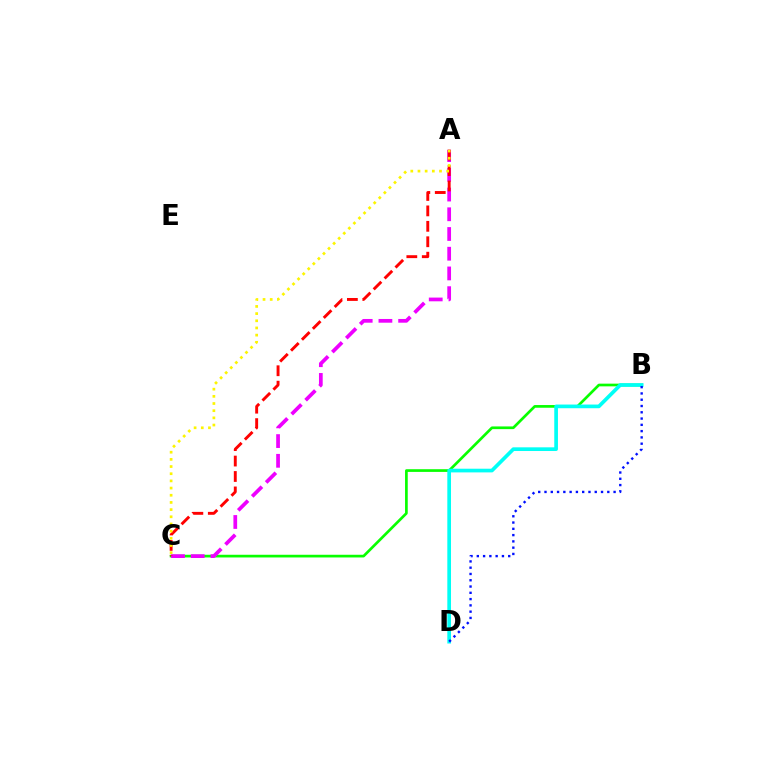{('B', 'C'): [{'color': '#08ff00', 'line_style': 'solid', 'thickness': 1.94}], ('A', 'C'): [{'color': '#ee00ff', 'line_style': 'dashed', 'thickness': 2.68}, {'color': '#ff0000', 'line_style': 'dashed', 'thickness': 2.1}, {'color': '#fcf500', 'line_style': 'dotted', 'thickness': 1.95}], ('B', 'D'): [{'color': '#00fff6', 'line_style': 'solid', 'thickness': 2.65}, {'color': '#0010ff', 'line_style': 'dotted', 'thickness': 1.71}]}